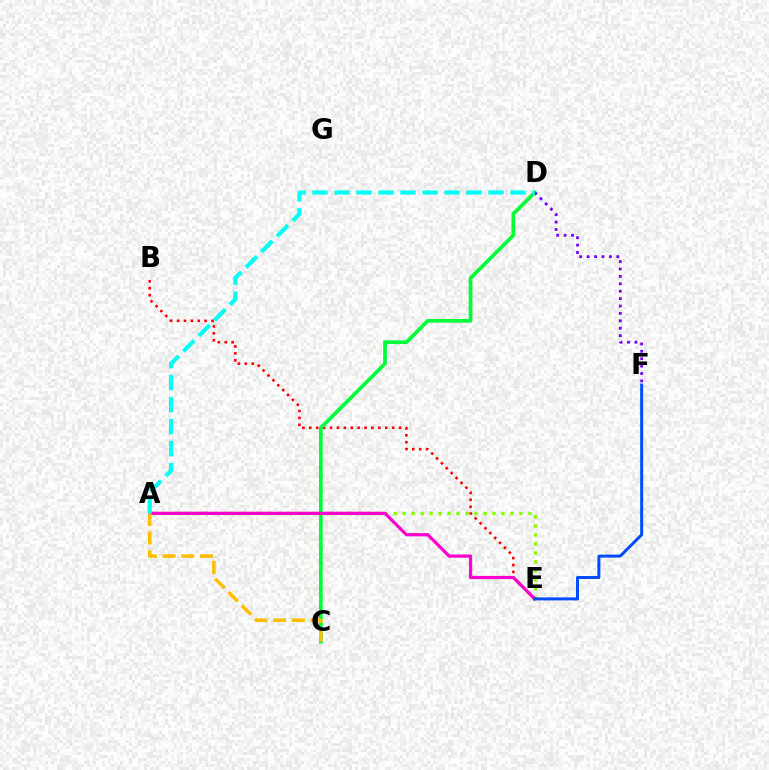{('A', 'E'): [{'color': '#84ff00', 'line_style': 'dotted', 'thickness': 2.44}, {'color': '#ff00cf', 'line_style': 'solid', 'thickness': 2.32}], ('B', 'E'): [{'color': '#ff0000', 'line_style': 'dotted', 'thickness': 1.88}], ('C', 'D'): [{'color': '#00ff39', 'line_style': 'solid', 'thickness': 2.68}], ('A', 'C'): [{'color': '#ffbd00', 'line_style': 'dashed', 'thickness': 2.54}], ('D', 'F'): [{'color': '#7200ff', 'line_style': 'dotted', 'thickness': 2.01}], ('A', 'D'): [{'color': '#00fff6', 'line_style': 'dashed', 'thickness': 2.99}], ('E', 'F'): [{'color': '#004bff', 'line_style': 'solid', 'thickness': 2.15}]}